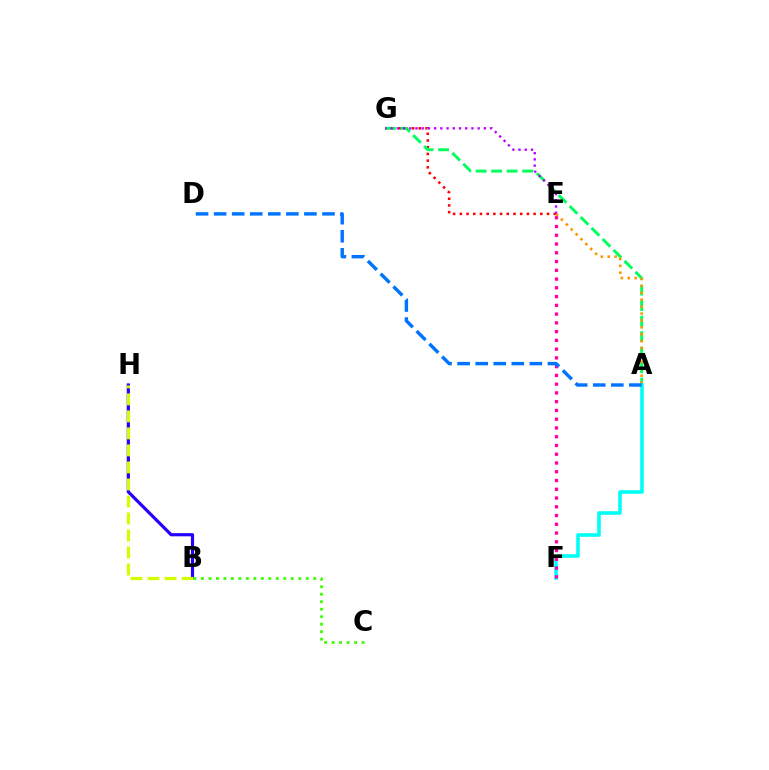{('E', 'G'): [{'color': '#ff0000', 'line_style': 'dotted', 'thickness': 1.82}, {'color': '#b900ff', 'line_style': 'dotted', 'thickness': 1.69}], ('B', 'H'): [{'color': '#2500ff', 'line_style': 'solid', 'thickness': 2.29}, {'color': '#d1ff00', 'line_style': 'dashed', 'thickness': 2.31}], ('A', 'G'): [{'color': '#00ff5c', 'line_style': 'dashed', 'thickness': 2.1}], ('A', 'E'): [{'color': '#ff9400', 'line_style': 'dotted', 'thickness': 1.88}], ('A', 'F'): [{'color': '#00fff6', 'line_style': 'solid', 'thickness': 2.58}], ('E', 'F'): [{'color': '#ff00ac', 'line_style': 'dotted', 'thickness': 2.38}], ('A', 'D'): [{'color': '#0074ff', 'line_style': 'dashed', 'thickness': 2.45}], ('B', 'C'): [{'color': '#3dff00', 'line_style': 'dotted', 'thickness': 2.03}]}